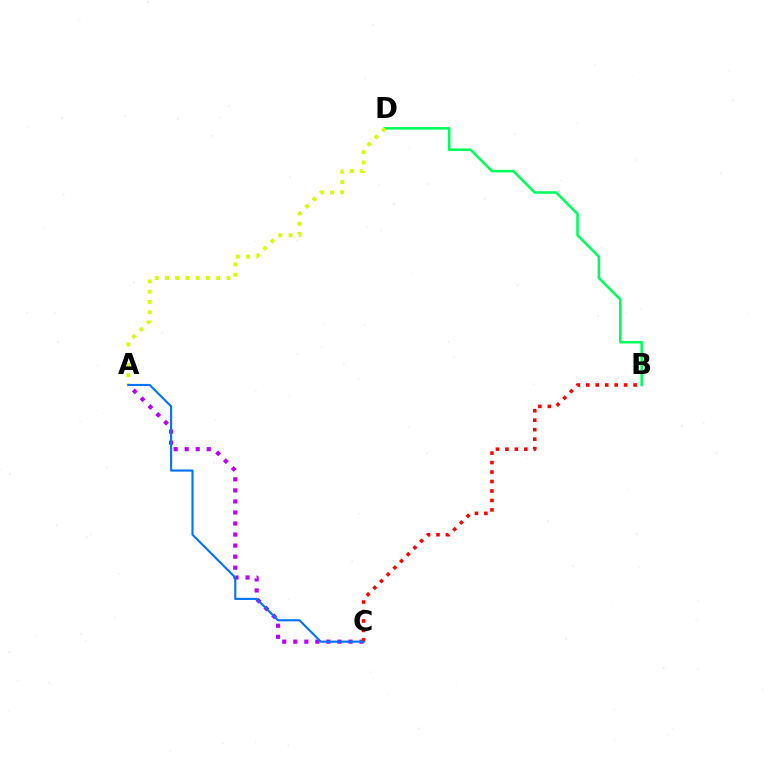{('B', 'D'): [{'color': '#00ff5c', 'line_style': 'solid', 'thickness': 1.85}], ('A', 'D'): [{'color': '#d1ff00', 'line_style': 'dotted', 'thickness': 2.79}], ('A', 'C'): [{'color': '#b900ff', 'line_style': 'dotted', 'thickness': 3.0}, {'color': '#0074ff', 'line_style': 'solid', 'thickness': 1.52}], ('B', 'C'): [{'color': '#ff0000', 'line_style': 'dotted', 'thickness': 2.57}]}